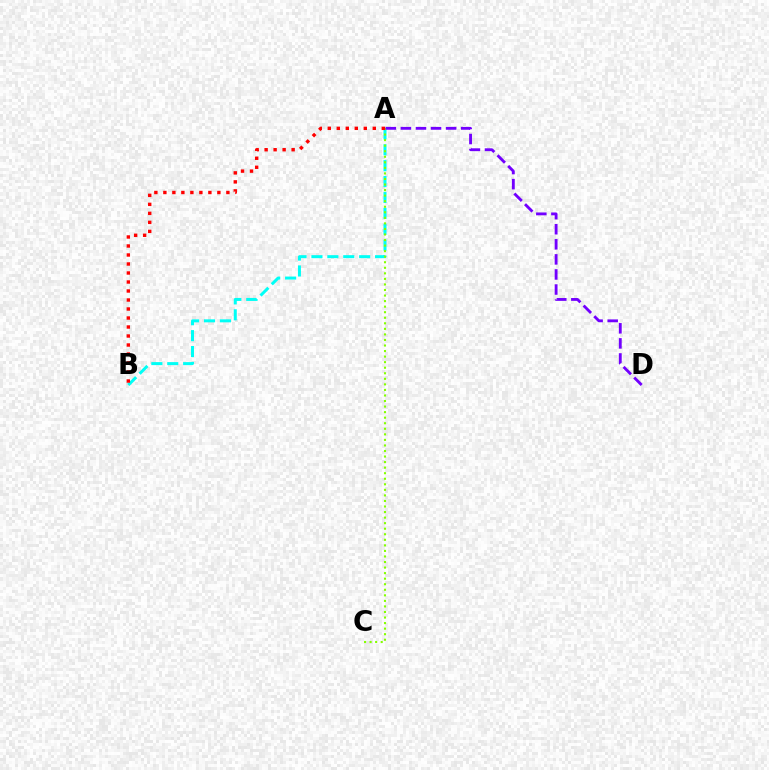{('A', 'B'): [{'color': '#00fff6', 'line_style': 'dashed', 'thickness': 2.16}, {'color': '#ff0000', 'line_style': 'dotted', 'thickness': 2.45}], ('A', 'C'): [{'color': '#84ff00', 'line_style': 'dotted', 'thickness': 1.51}], ('A', 'D'): [{'color': '#7200ff', 'line_style': 'dashed', 'thickness': 2.05}]}